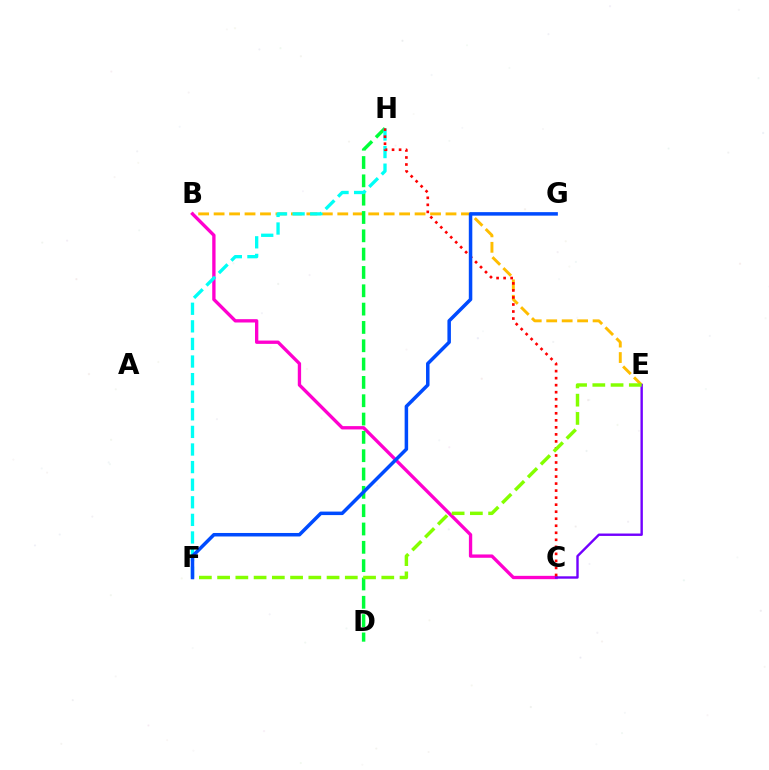{('B', 'E'): [{'color': '#ffbd00', 'line_style': 'dashed', 'thickness': 2.1}], ('B', 'C'): [{'color': '#ff00cf', 'line_style': 'solid', 'thickness': 2.4}], ('C', 'E'): [{'color': '#7200ff', 'line_style': 'solid', 'thickness': 1.73}], ('D', 'H'): [{'color': '#00ff39', 'line_style': 'dashed', 'thickness': 2.49}], ('F', 'H'): [{'color': '#00fff6', 'line_style': 'dashed', 'thickness': 2.39}], ('C', 'H'): [{'color': '#ff0000', 'line_style': 'dotted', 'thickness': 1.91}], ('E', 'F'): [{'color': '#84ff00', 'line_style': 'dashed', 'thickness': 2.48}], ('F', 'G'): [{'color': '#004bff', 'line_style': 'solid', 'thickness': 2.52}]}